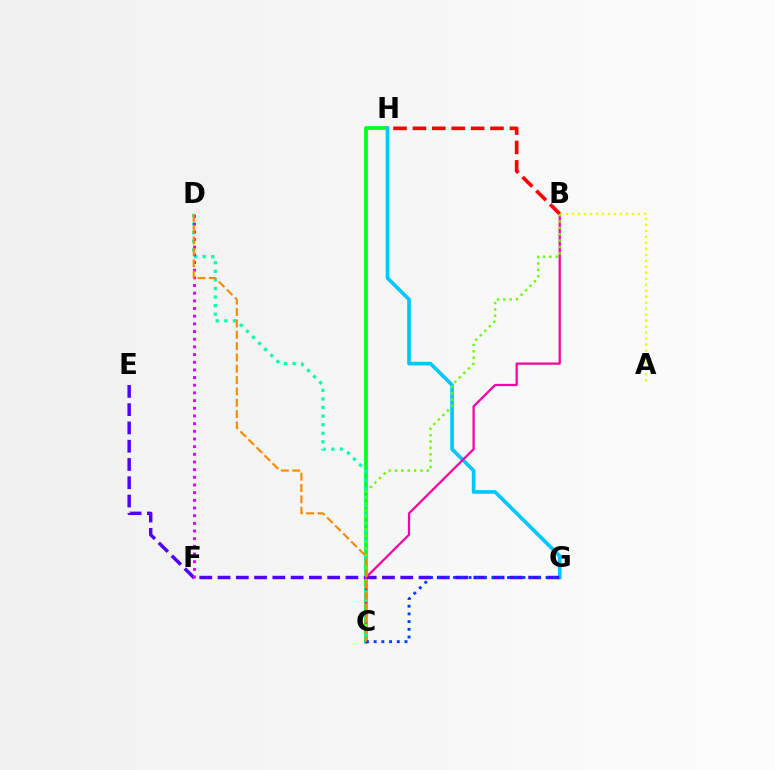{('C', 'H'): [{'color': '#00ff27', 'line_style': 'solid', 'thickness': 2.68}], ('G', 'H'): [{'color': '#00c7ff', 'line_style': 'solid', 'thickness': 2.64}], ('E', 'G'): [{'color': '#4f00ff', 'line_style': 'dashed', 'thickness': 2.48}], ('B', 'C'): [{'color': '#ff00a0', 'line_style': 'solid', 'thickness': 1.62}, {'color': '#66ff00', 'line_style': 'dotted', 'thickness': 1.73}], ('A', 'B'): [{'color': '#eeff00', 'line_style': 'dotted', 'thickness': 1.63}], ('C', 'D'): [{'color': '#00ffaf', 'line_style': 'dotted', 'thickness': 2.33}, {'color': '#ff8800', 'line_style': 'dashed', 'thickness': 1.54}], ('B', 'H'): [{'color': '#ff0000', 'line_style': 'dashed', 'thickness': 2.63}], ('D', 'F'): [{'color': '#d600ff', 'line_style': 'dotted', 'thickness': 2.08}], ('C', 'G'): [{'color': '#003fff', 'line_style': 'dotted', 'thickness': 2.09}]}